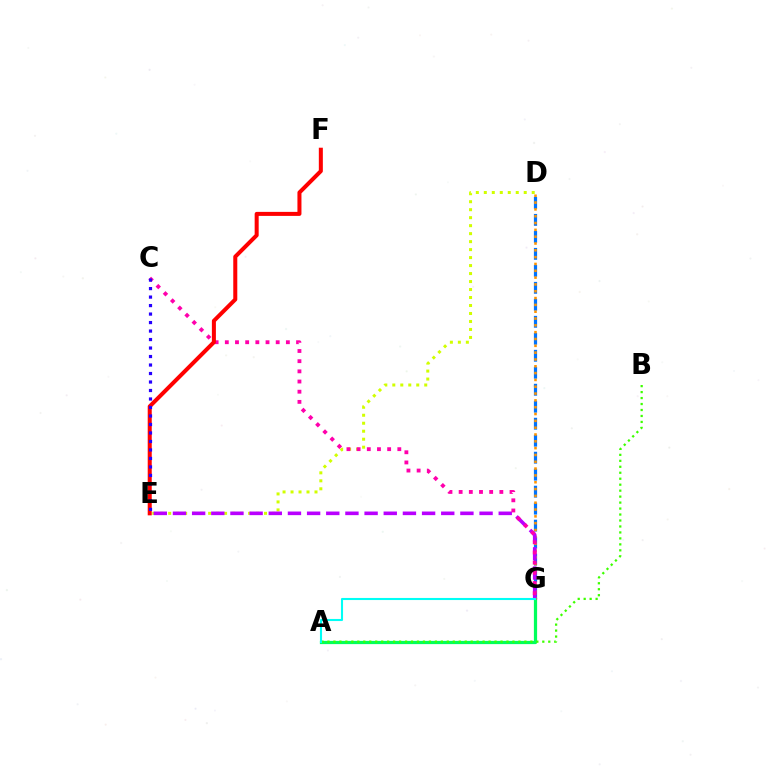{('A', 'G'): [{'color': '#00ff5c', 'line_style': 'solid', 'thickness': 2.32}, {'color': '#00fff6', 'line_style': 'solid', 'thickness': 1.51}], ('D', 'E'): [{'color': '#d1ff00', 'line_style': 'dotted', 'thickness': 2.17}], ('A', 'B'): [{'color': '#3dff00', 'line_style': 'dotted', 'thickness': 1.62}], ('D', 'G'): [{'color': '#0074ff', 'line_style': 'dashed', 'thickness': 2.31}, {'color': '#ff9400', 'line_style': 'dotted', 'thickness': 1.85}], ('E', 'G'): [{'color': '#b900ff', 'line_style': 'dashed', 'thickness': 2.6}], ('C', 'G'): [{'color': '#ff00ac', 'line_style': 'dotted', 'thickness': 2.76}], ('E', 'F'): [{'color': '#ff0000', 'line_style': 'solid', 'thickness': 2.9}], ('C', 'E'): [{'color': '#2500ff', 'line_style': 'dotted', 'thickness': 2.31}]}